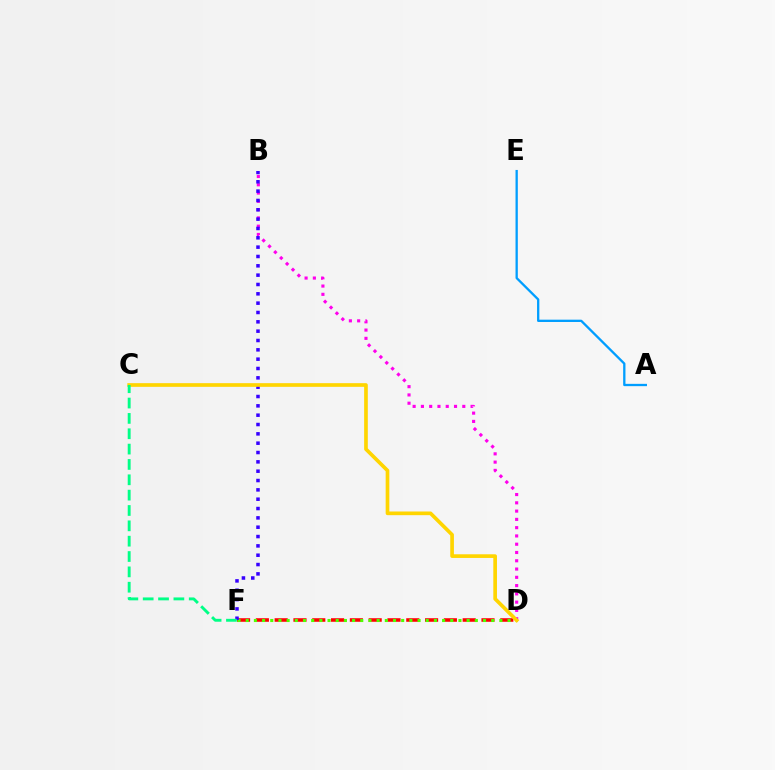{('D', 'F'): [{'color': '#ff0000', 'line_style': 'dashed', 'thickness': 2.55}, {'color': '#4fff00', 'line_style': 'dotted', 'thickness': 2.22}], ('B', 'D'): [{'color': '#ff00ed', 'line_style': 'dotted', 'thickness': 2.25}], ('B', 'F'): [{'color': '#3700ff', 'line_style': 'dotted', 'thickness': 2.54}], ('C', 'D'): [{'color': '#ffd500', 'line_style': 'solid', 'thickness': 2.64}], ('C', 'F'): [{'color': '#00ff86', 'line_style': 'dashed', 'thickness': 2.08}], ('A', 'E'): [{'color': '#009eff', 'line_style': 'solid', 'thickness': 1.66}]}